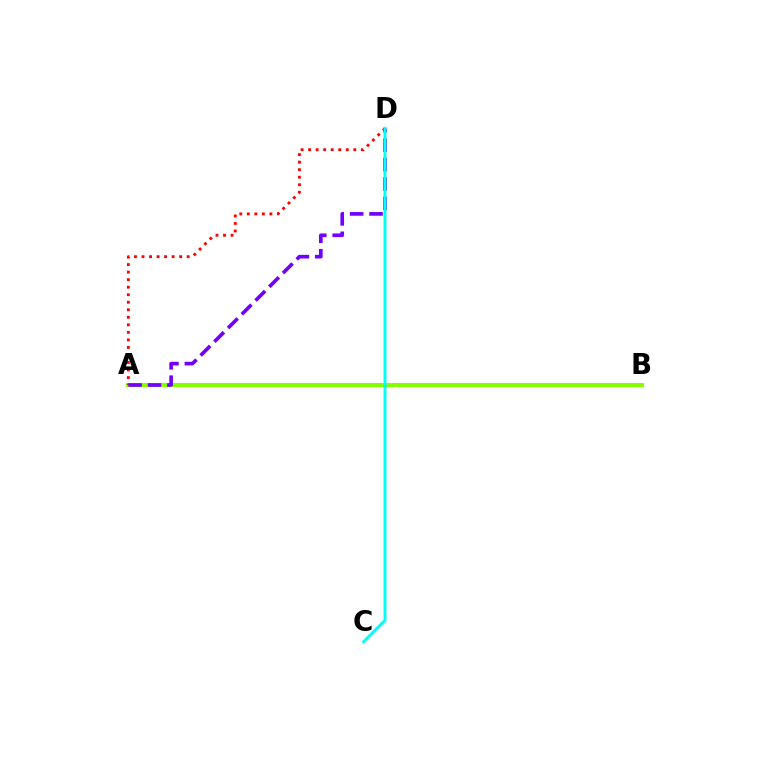{('A', 'B'): [{'color': '#84ff00', 'line_style': 'solid', 'thickness': 2.89}], ('A', 'D'): [{'color': '#ff0000', 'line_style': 'dotted', 'thickness': 2.05}, {'color': '#7200ff', 'line_style': 'dashed', 'thickness': 2.64}], ('C', 'D'): [{'color': '#00fff6', 'line_style': 'solid', 'thickness': 2.11}]}